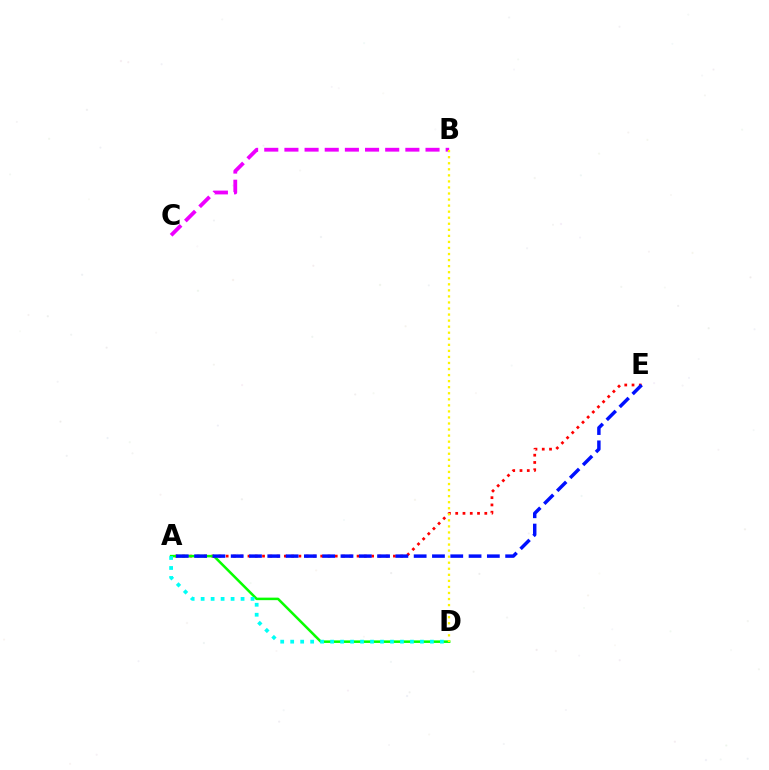{('A', 'E'): [{'color': '#ff0000', 'line_style': 'dotted', 'thickness': 1.98}, {'color': '#0010ff', 'line_style': 'dashed', 'thickness': 2.49}], ('A', 'D'): [{'color': '#08ff00', 'line_style': 'solid', 'thickness': 1.81}, {'color': '#00fff6', 'line_style': 'dotted', 'thickness': 2.71}], ('B', 'C'): [{'color': '#ee00ff', 'line_style': 'dashed', 'thickness': 2.74}], ('B', 'D'): [{'color': '#fcf500', 'line_style': 'dotted', 'thickness': 1.64}]}